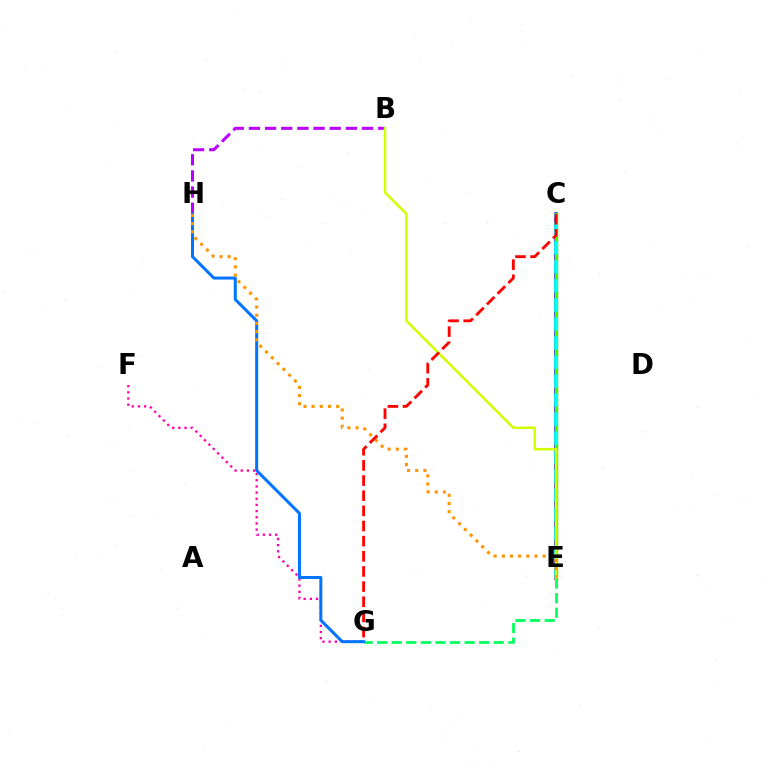{('B', 'H'): [{'color': '#b900ff', 'line_style': 'dashed', 'thickness': 2.2}], ('C', 'E'): [{'color': '#2500ff', 'line_style': 'solid', 'thickness': 2.56}, {'color': '#3dff00', 'line_style': 'solid', 'thickness': 2.48}, {'color': '#00fff6', 'line_style': 'dashed', 'thickness': 2.58}], ('E', 'G'): [{'color': '#00ff5c', 'line_style': 'dashed', 'thickness': 1.98}], ('F', 'G'): [{'color': '#ff00ac', 'line_style': 'dotted', 'thickness': 1.67}], ('G', 'H'): [{'color': '#0074ff', 'line_style': 'solid', 'thickness': 2.17}], ('B', 'E'): [{'color': '#d1ff00', 'line_style': 'solid', 'thickness': 1.81}], ('E', 'H'): [{'color': '#ff9400', 'line_style': 'dotted', 'thickness': 2.22}], ('C', 'G'): [{'color': '#ff0000', 'line_style': 'dashed', 'thickness': 2.06}]}